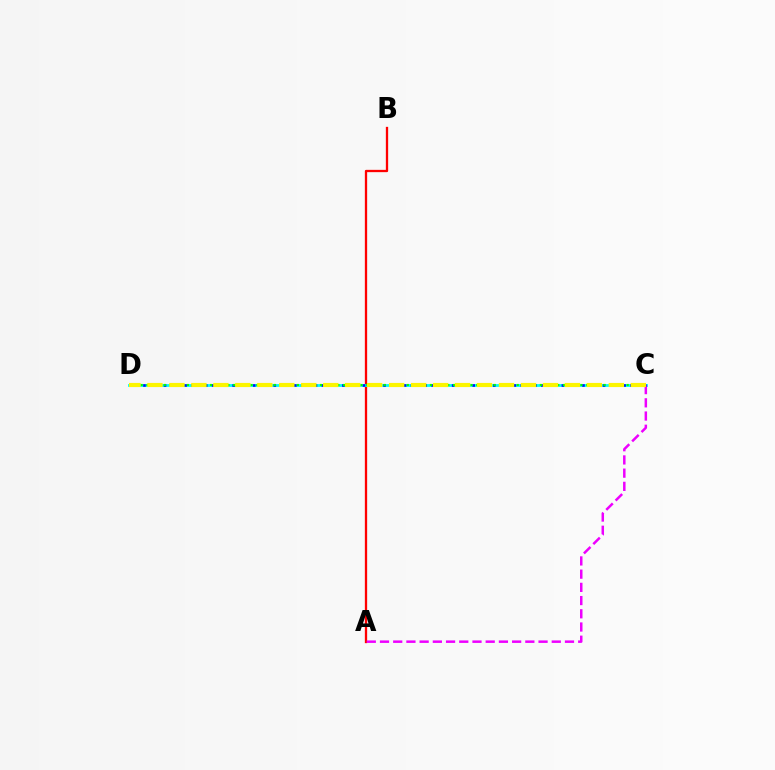{('A', 'B'): [{'color': '#ff0000', 'line_style': 'solid', 'thickness': 1.66}], ('C', 'D'): [{'color': '#00fff6', 'line_style': 'solid', 'thickness': 2.03}, {'color': '#0010ff', 'line_style': 'dotted', 'thickness': 1.86}, {'color': '#08ff00', 'line_style': 'dotted', 'thickness': 1.57}, {'color': '#fcf500', 'line_style': 'dashed', 'thickness': 2.98}], ('A', 'C'): [{'color': '#ee00ff', 'line_style': 'dashed', 'thickness': 1.8}]}